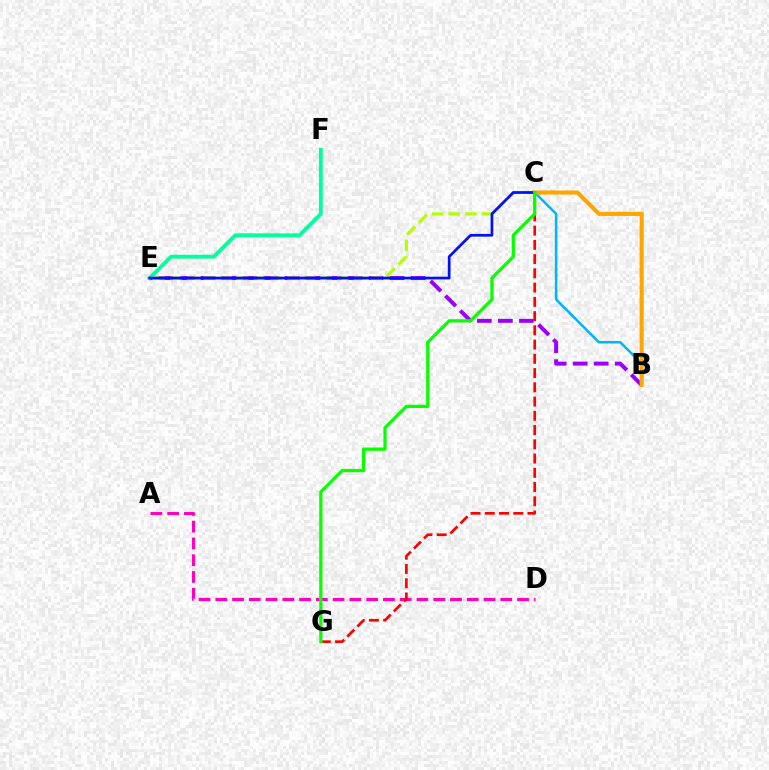{('A', 'D'): [{'color': '#ff00bd', 'line_style': 'dashed', 'thickness': 2.28}], ('B', 'C'): [{'color': '#00b5ff', 'line_style': 'solid', 'thickness': 1.81}, {'color': '#ffa500', 'line_style': 'solid', 'thickness': 2.95}], ('B', 'E'): [{'color': '#9b00ff', 'line_style': 'dashed', 'thickness': 2.85}], ('E', 'F'): [{'color': '#00ff9d', 'line_style': 'solid', 'thickness': 2.75}], ('C', 'E'): [{'color': '#b3ff00', 'line_style': 'dashed', 'thickness': 2.27}, {'color': '#0010ff', 'line_style': 'solid', 'thickness': 1.95}], ('C', 'G'): [{'color': '#ff0000', 'line_style': 'dashed', 'thickness': 1.94}, {'color': '#08ff00', 'line_style': 'solid', 'thickness': 2.33}]}